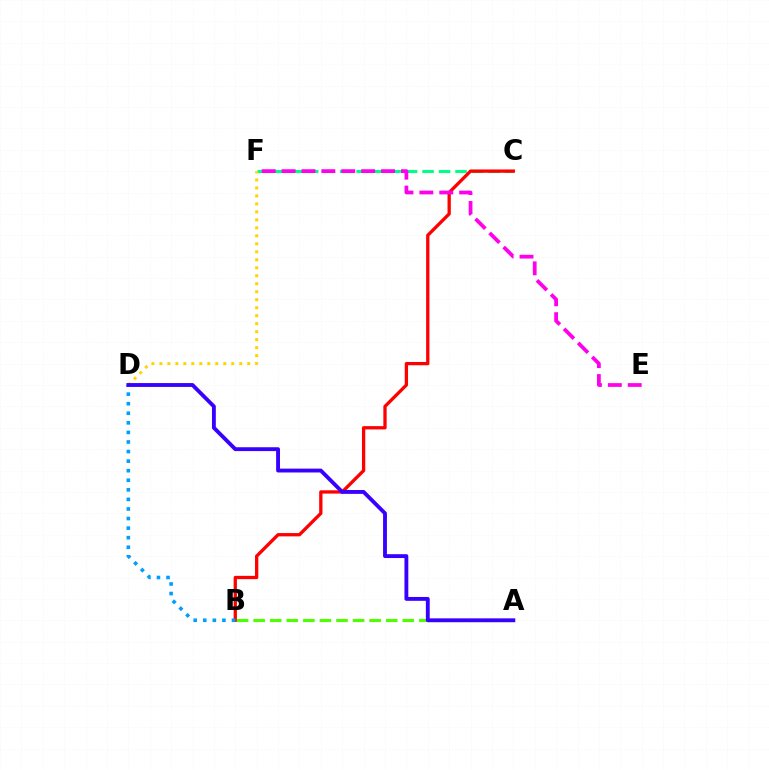{('C', 'F'): [{'color': '#00ff86', 'line_style': 'dashed', 'thickness': 2.24}], ('B', 'C'): [{'color': '#ff0000', 'line_style': 'solid', 'thickness': 2.37}], ('E', 'F'): [{'color': '#ff00ed', 'line_style': 'dashed', 'thickness': 2.7}], ('A', 'B'): [{'color': '#4fff00', 'line_style': 'dashed', 'thickness': 2.25}], ('D', 'F'): [{'color': '#ffd500', 'line_style': 'dotted', 'thickness': 2.17}], ('B', 'D'): [{'color': '#009eff', 'line_style': 'dotted', 'thickness': 2.6}], ('A', 'D'): [{'color': '#3700ff', 'line_style': 'solid', 'thickness': 2.78}]}